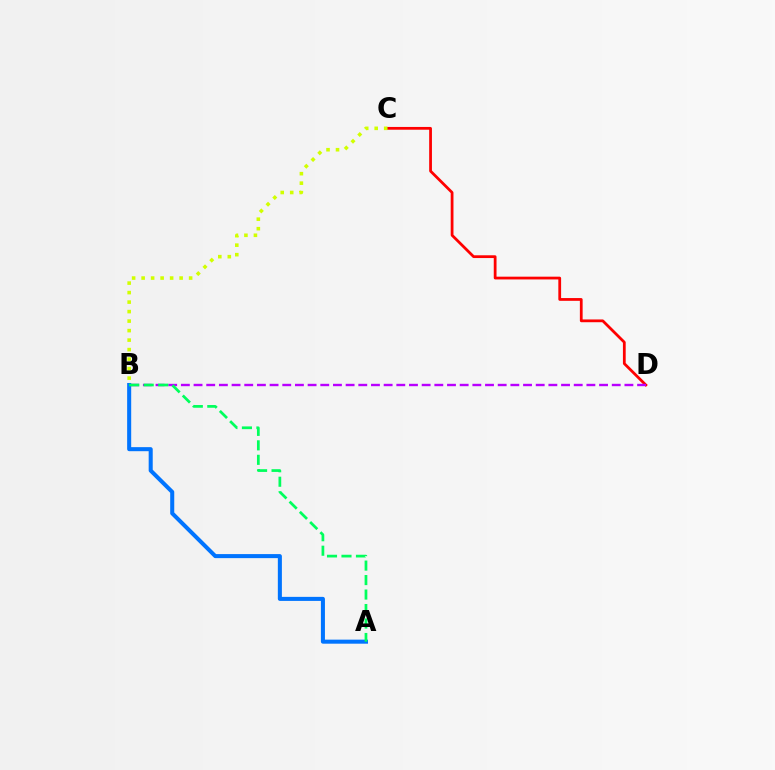{('C', 'D'): [{'color': '#ff0000', 'line_style': 'solid', 'thickness': 1.99}], ('B', 'D'): [{'color': '#b900ff', 'line_style': 'dashed', 'thickness': 1.72}], ('A', 'B'): [{'color': '#0074ff', 'line_style': 'solid', 'thickness': 2.91}, {'color': '#00ff5c', 'line_style': 'dashed', 'thickness': 1.97}], ('B', 'C'): [{'color': '#d1ff00', 'line_style': 'dotted', 'thickness': 2.58}]}